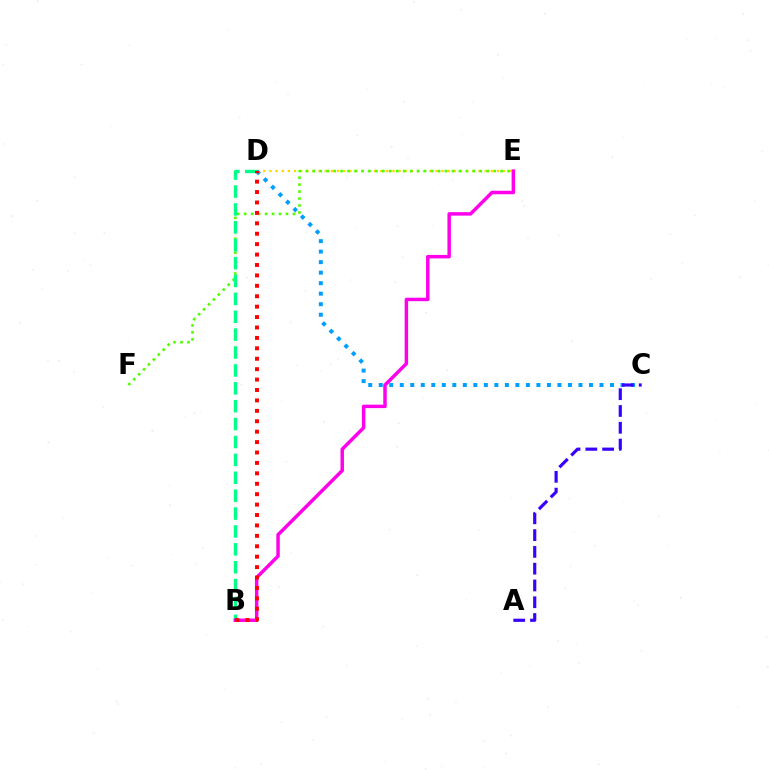{('D', 'E'): [{'color': '#ffd500', 'line_style': 'dotted', 'thickness': 1.67}], ('E', 'F'): [{'color': '#4fff00', 'line_style': 'dotted', 'thickness': 1.89}], ('B', 'D'): [{'color': '#00ff86', 'line_style': 'dashed', 'thickness': 2.43}, {'color': '#ff0000', 'line_style': 'dotted', 'thickness': 2.83}], ('C', 'D'): [{'color': '#009eff', 'line_style': 'dotted', 'thickness': 2.86}], ('A', 'C'): [{'color': '#3700ff', 'line_style': 'dashed', 'thickness': 2.28}], ('B', 'E'): [{'color': '#ff00ed', 'line_style': 'solid', 'thickness': 2.5}]}